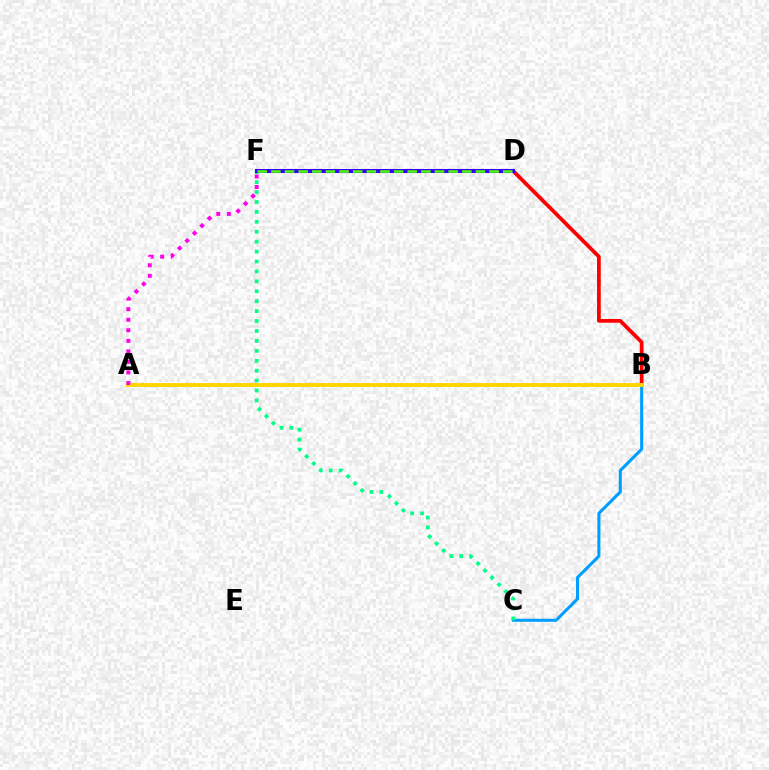{('B', 'D'): [{'color': '#ff0000', 'line_style': 'solid', 'thickness': 2.7}], ('B', 'C'): [{'color': '#009eff', 'line_style': 'solid', 'thickness': 2.21}], ('C', 'F'): [{'color': '#00ff86', 'line_style': 'dotted', 'thickness': 2.7}], ('A', 'B'): [{'color': '#ffd500', 'line_style': 'solid', 'thickness': 2.8}], ('A', 'F'): [{'color': '#ff00ed', 'line_style': 'dotted', 'thickness': 2.87}], ('D', 'F'): [{'color': '#3700ff', 'line_style': 'solid', 'thickness': 2.9}, {'color': '#4fff00', 'line_style': 'dashed', 'thickness': 1.85}]}